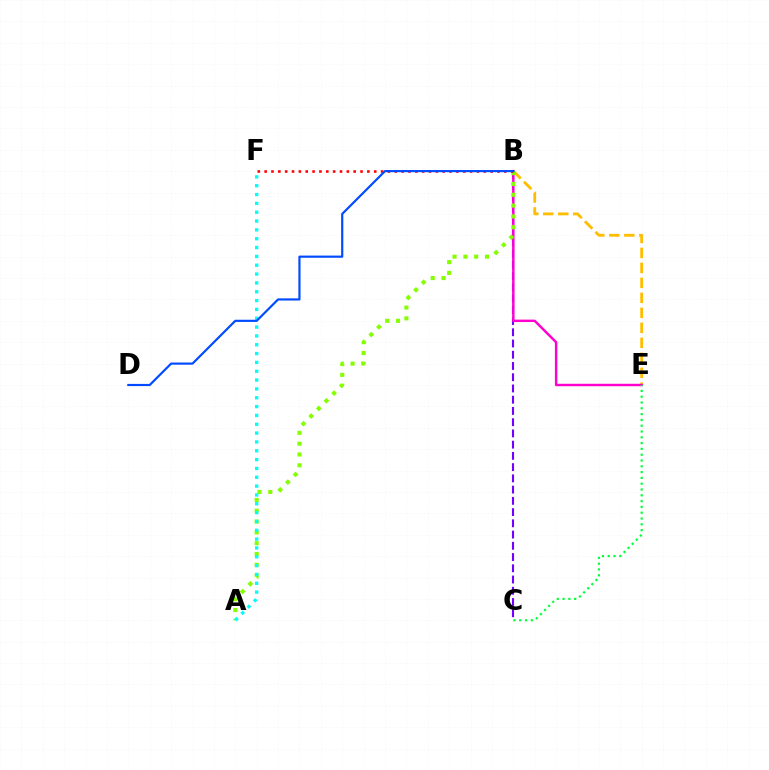{('B', 'C'): [{'color': '#7200ff', 'line_style': 'dashed', 'thickness': 1.53}], ('B', 'E'): [{'color': '#ffbd00', 'line_style': 'dashed', 'thickness': 2.04}, {'color': '#ff00cf', 'line_style': 'solid', 'thickness': 1.76}], ('C', 'E'): [{'color': '#00ff39', 'line_style': 'dotted', 'thickness': 1.58}], ('A', 'B'): [{'color': '#84ff00', 'line_style': 'dotted', 'thickness': 2.94}], ('A', 'F'): [{'color': '#00fff6', 'line_style': 'dotted', 'thickness': 2.4}], ('B', 'F'): [{'color': '#ff0000', 'line_style': 'dotted', 'thickness': 1.86}], ('B', 'D'): [{'color': '#004bff', 'line_style': 'solid', 'thickness': 1.57}]}